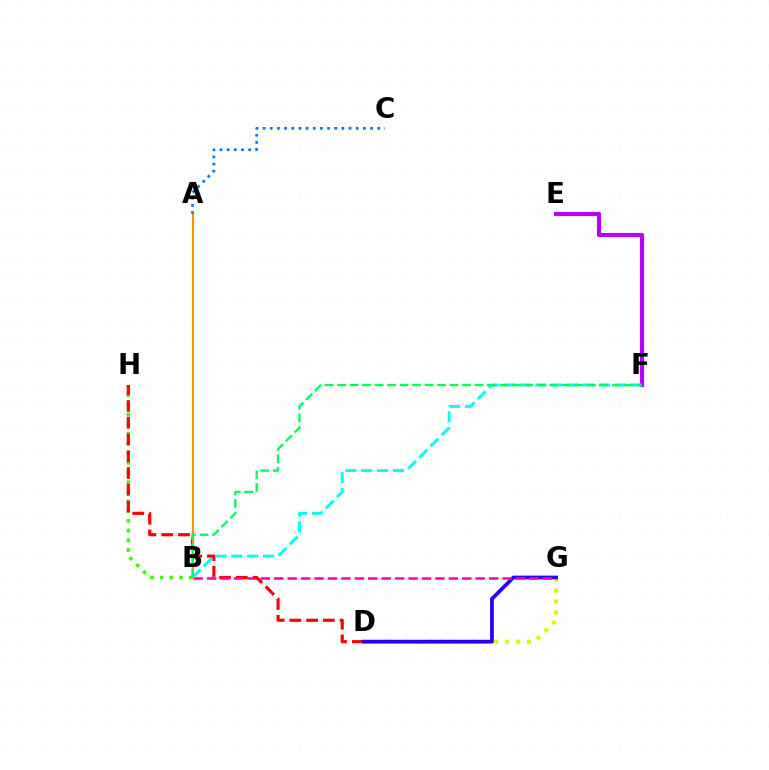{('E', 'F'): [{'color': '#b900ff', 'line_style': 'solid', 'thickness': 2.98}], ('D', 'G'): [{'color': '#d1ff00', 'line_style': 'dotted', 'thickness': 2.98}, {'color': '#2500ff', 'line_style': 'solid', 'thickness': 2.7}], ('B', 'H'): [{'color': '#3dff00', 'line_style': 'dotted', 'thickness': 2.63}], ('D', 'H'): [{'color': '#ff0000', 'line_style': 'dashed', 'thickness': 2.28}], ('A', 'B'): [{'color': '#ff9400', 'line_style': 'solid', 'thickness': 1.51}], ('A', 'C'): [{'color': '#0074ff', 'line_style': 'dotted', 'thickness': 1.95}], ('B', 'G'): [{'color': '#ff00ac', 'line_style': 'dashed', 'thickness': 1.82}], ('B', 'F'): [{'color': '#00fff6', 'line_style': 'dashed', 'thickness': 2.16}, {'color': '#00ff5c', 'line_style': 'dashed', 'thickness': 1.7}]}